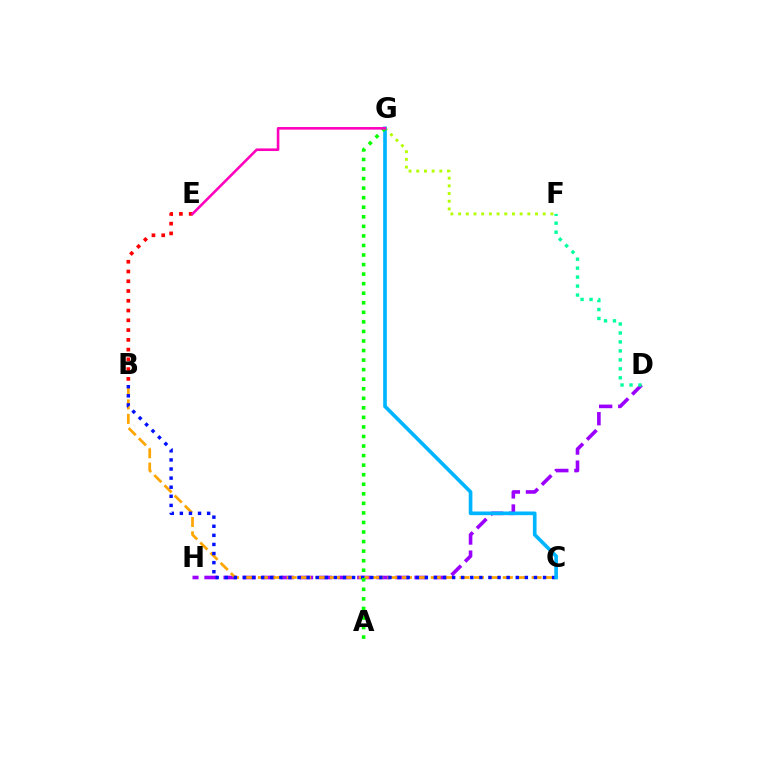{('D', 'H'): [{'color': '#9b00ff', 'line_style': 'dashed', 'thickness': 2.59}], ('B', 'C'): [{'color': '#ffa500', 'line_style': 'dashed', 'thickness': 1.96}, {'color': '#0010ff', 'line_style': 'dotted', 'thickness': 2.47}], ('F', 'G'): [{'color': '#b3ff00', 'line_style': 'dotted', 'thickness': 2.09}], ('C', 'G'): [{'color': '#00b5ff', 'line_style': 'solid', 'thickness': 2.63}], ('D', 'F'): [{'color': '#00ff9d', 'line_style': 'dotted', 'thickness': 2.44}], ('A', 'G'): [{'color': '#08ff00', 'line_style': 'dotted', 'thickness': 2.6}], ('B', 'E'): [{'color': '#ff0000', 'line_style': 'dotted', 'thickness': 2.65}], ('E', 'G'): [{'color': '#ff00bd', 'line_style': 'solid', 'thickness': 1.87}]}